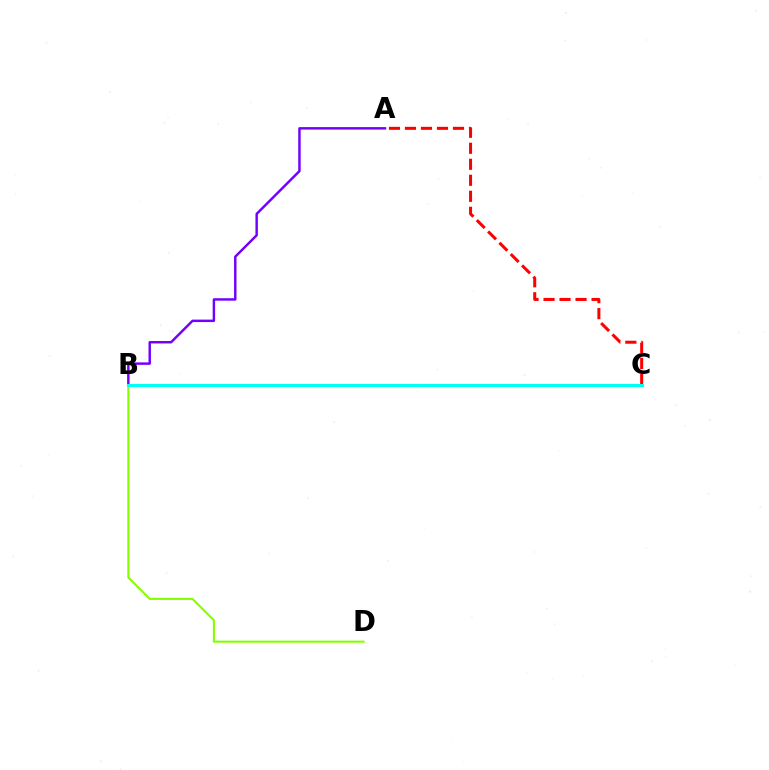{('B', 'D'): [{'color': '#84ff00', 'line_style': 'solid', 'thickness': 1.5}], ('A', 'C'): [{'color': '#ff0000', 'line_style': 'dashed', 'thickness': 2.17}], ('A', 'B'): [{'color': '#7200ff', 'line_style': 'solid', 'thickness': 1.77}], ('B', 'C'): [{'color': '#00fff6', 'line_style': 'solid', 'thickness': 2.24}]}